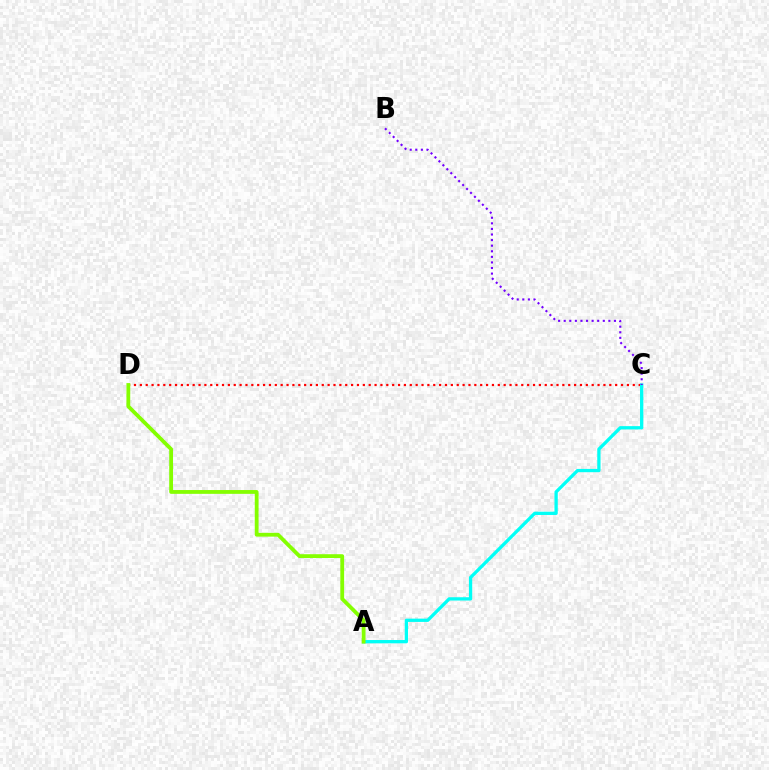{('C', 'D'): [{'color': '#ff0000', 'line_style': 'dotted', 'thickness': 1.59}], ('A', 'C'): [{'color': '#00fff6', 'line_style': 'solid', 'thickness': 2.36}], ('B', 'C'): [{'color': '#7200ff', 'line_style': 'dotted', 'thickness': 1.52}], ('A', 'D'): [{'color': '#84ff00', 'line_style': 'solid', 'thickness': 2.74}]}